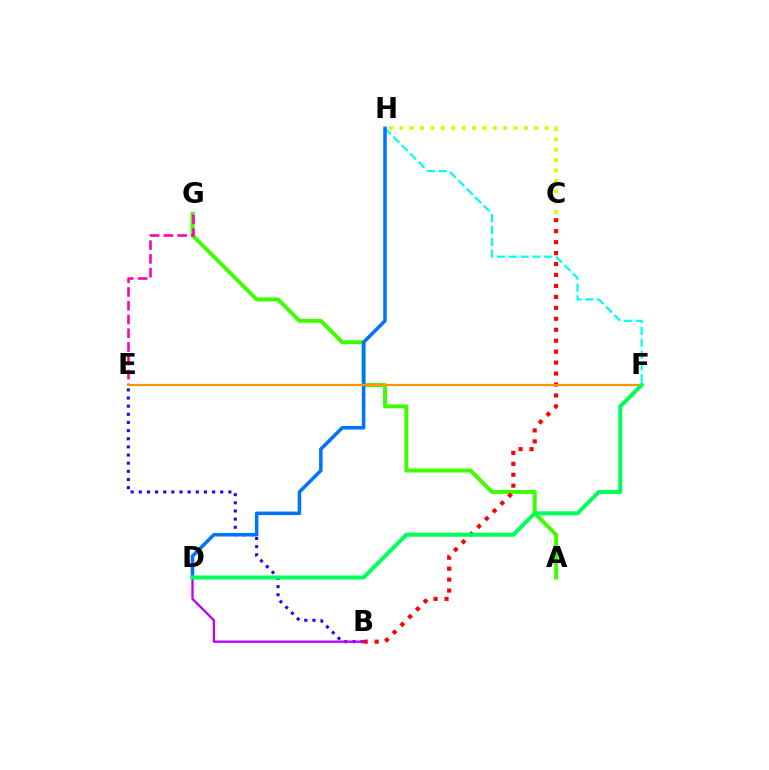{('A', 'G'): [{'color': '#3dff00', 'line_style': 'solid', 'thickness': 2.86}], ('B', 'C'): [{'color': '#ff0000', 'line_style': 'dotted', 'thickness': 2.98}], ('B', 'E'): [{'color': '#2500ff', 'line_style': 'dotted', 'thickness': 2.21}], ('C', 'H'): [{'color': '#d1ff00', 'line_style': 'dotted', 'thickness': 2.82}], ('F', 'H'): [{'color': '#00fff6', 'line_style': 'dashed', 'thickness': 1.61}], ('D', 'H'): [{'color': '#0074ff', 'line_style': 'solid', 'thickness': 2.55}], ('E', 'G'): [{'color': '#ff00ac', 'line_style': 'dashed', 'thickness': 1.87}], ('E', 'F'): [{'color': '#ff9400', 'line_style': 'solid', 'thickness': 1.57}], ('B', 'D'): [{'color': '#b900ff', 'line_style': 'solid', 'thickness': 1.66}], ('D', 'F'): [{'color': '#00ff5c', 'line_style': 'solid', 'thickness': 2.91}]}